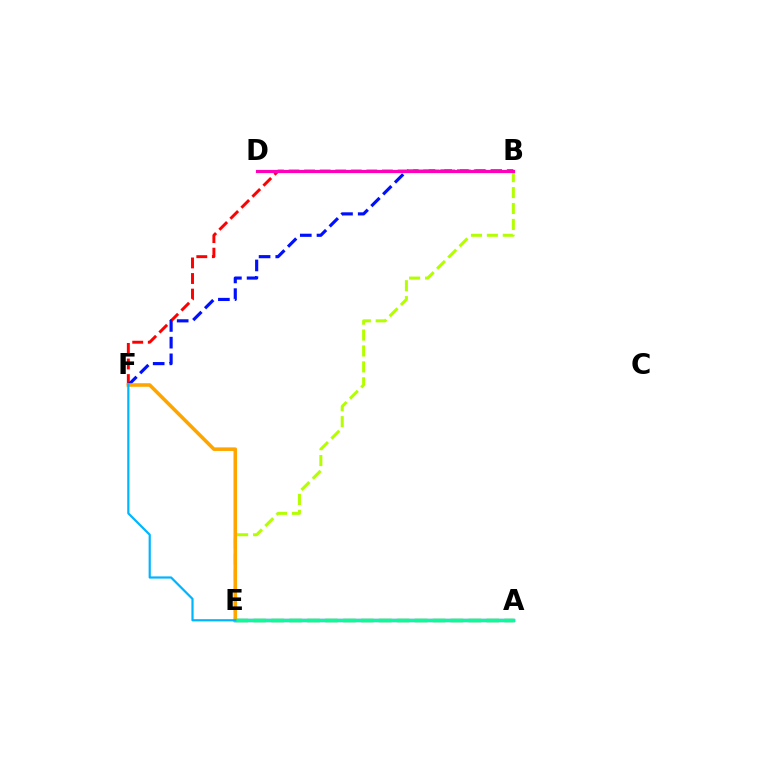{('B', 'F'): [{'color': '#ff0000', 'line_style': 'dashed', 'thickness': 2.12}, {'color': '#0010ff', 'line_style': 'dashed', 'thickness': 2.27}], ('A', 'E'): [{'color': '#9b00ff', 'line_style': 'solid', 'thickness': 2.36}, {'color': '#08ff00', 'line_style': 'dashed', 'thickness': 2.44}, {'color': '#00ff9d', 'line_style': 'solid', 'thickness': 2.41}], ('B', 'E'): [{'color': '#b3ff00', 'line_style': 'dashed', 'thickness': 2.16}], ('B', 'D'): [{'color': '#ff00bd', 'line_style': 'solid', 'thickness': 2.26}], ('E', 'F'): [{'color': '#ffa500', 'line_style': 'solid', 'thickness': 2.57}, {'color': '#00b5ff', 'line_style': 'solid', 'thickness': 1.59}]}